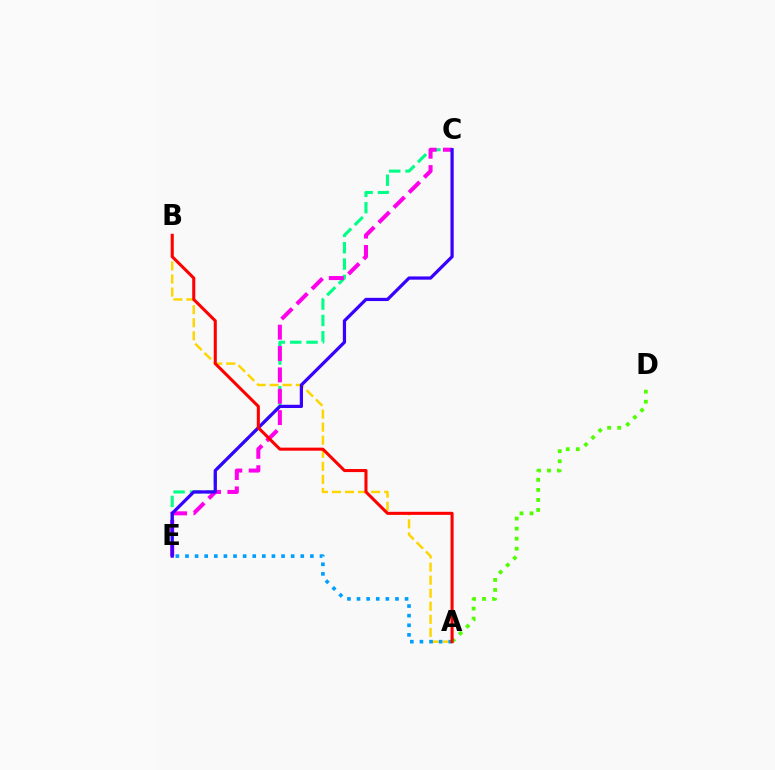{('C', 'E'): [{'color': '#00ff86', 'line_style': 'dashed', 'thickness': 2.22}, {'color': '#ff00ed', 'line_style': 'dashed', 'thickness': 2.9}, {'color': '#3700ff', 'line_style': 'solid', 'thickness': 2.33}], ('A', 'B'): [{'color': '#ffd500', 'line_style': 'dashed', 'thickness': 1.77}, {'color': '#ff0000', 'line_style': 'solid', 'thickness': 2.2}], ('A', 'D'): [{'color': '#4fff00', 'line_style': 'dotted', 'thickness': 2.73}], ('A', 'E'): [{'color': '#009eff', 'line_style': 'dotted', 'thickness': 2.61}]}